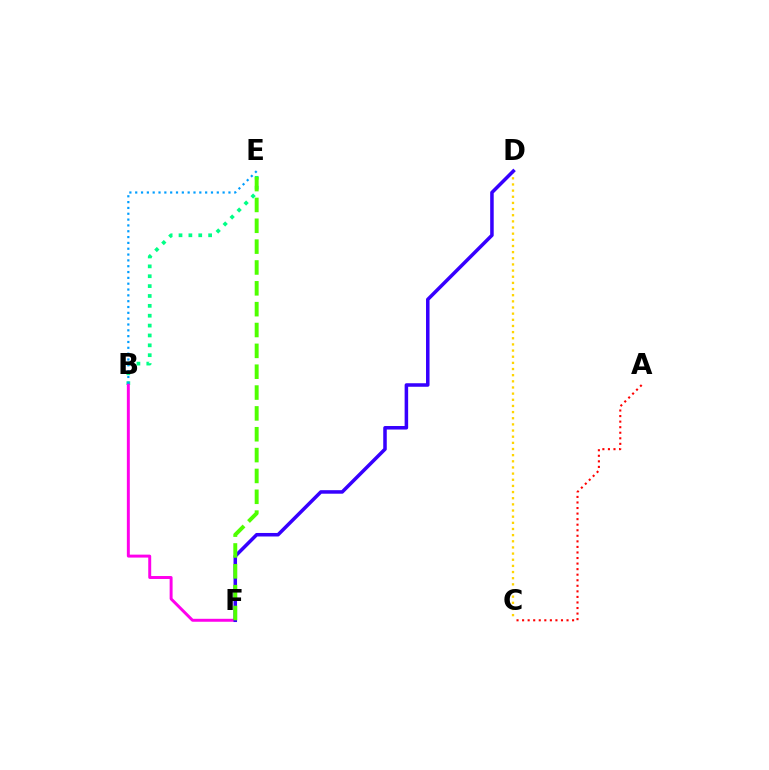{('B', 'E'): [{'color': '#00ff86', 'line_style': 'dotted', 'thickness': 2.68}, {'color': '#009eff', 'line_style': 'dotted', 'thickness': 1.58}], ('A', 'C'): [{'color': '#ff0000', 'line_style': 'dotted', 'thickness': 1.51}], ('B', 'F'): [{'color': '#ff00ed', 'line_style': 'solid', 'thickness': 2.13}], ('C', 'D'): [{'color': '#ffd500', 'line_style': 'dotted', 'thickness': 1.67}], ('D', 'F'): [{'color': '#3700ff', 'line_style': 'solid', 'thickness': 2.54}], ('E', 'F'): [{'color': '#4fff00', 'line_style': 'dashed', 'thickness': 2.83}]}